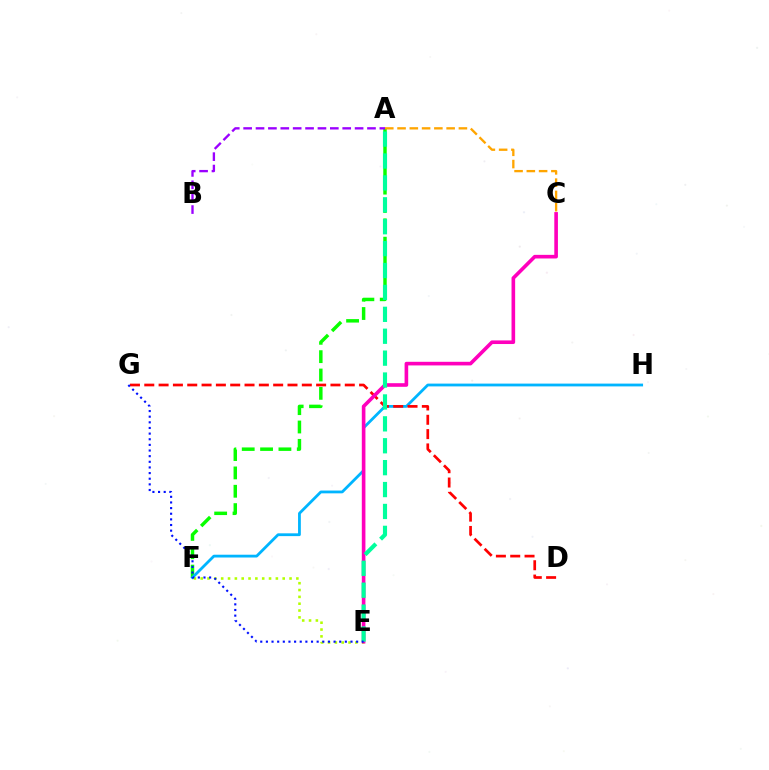{('E', 'F'): [{'color': '#b3ff00', 'line_style': 'dotted', 'thickness': 1.86}], ('A', 'F'): [{'color': '#08ff00', 'line_style': 'dashed', 'thickness': 2.49}], ('F', 'H'): [{'color': '#00b5ff', 'line_style': 'solid', 'thickness': 2.01}], ('D', 'G'): [{'color': '#ff0000', 'line_style': 'dashed', 'thickness': 1.95}], ('C', 'E'): [{'color': '#ff00bd', 'line_style': 'solid', 'thickness': 2.61}], ('A', 'E'): [{'color': '#00ff9d', 'line_style': 'dashed', 'thickness': 2.98}], ('A', 'C'): [{'color': '#ffa500', 'line_style': 'dashed', 'thickness': 1.67}], ('A', 'B'): [{'color': '#9b00ff', 'line_style': 'dashed', 'thickness': 1.68}], ('E', 'G'): [{'color': '#0010ff', 'line_style': 'dotted', 'thickness': 1.53}]}